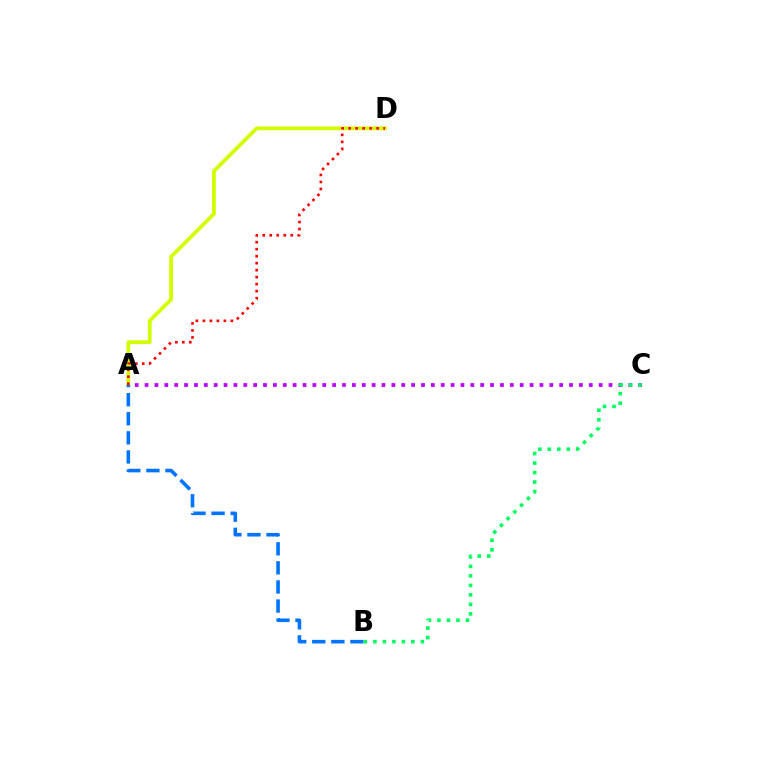{('A', 'C'): [{'color': '#b900ff', 'line_style': 'dotted', 'thickness': 2.68}], ('A', 'D'): [{'color': '#d1ff00', 'line_style': 'solid', 'thickness': 2.72}, {'color': '#ff0000', 'line_style': 'dotted', 'thickness': 1.9}], ('A', 'B'): [{'color': '#0074ff', 'line_style': 'dashed', 'thickness': 2.59}], ('B', 'C'): [{'color': '#00ff5c', 'line_style': 'dotted', 'thickness': 2.58}]}